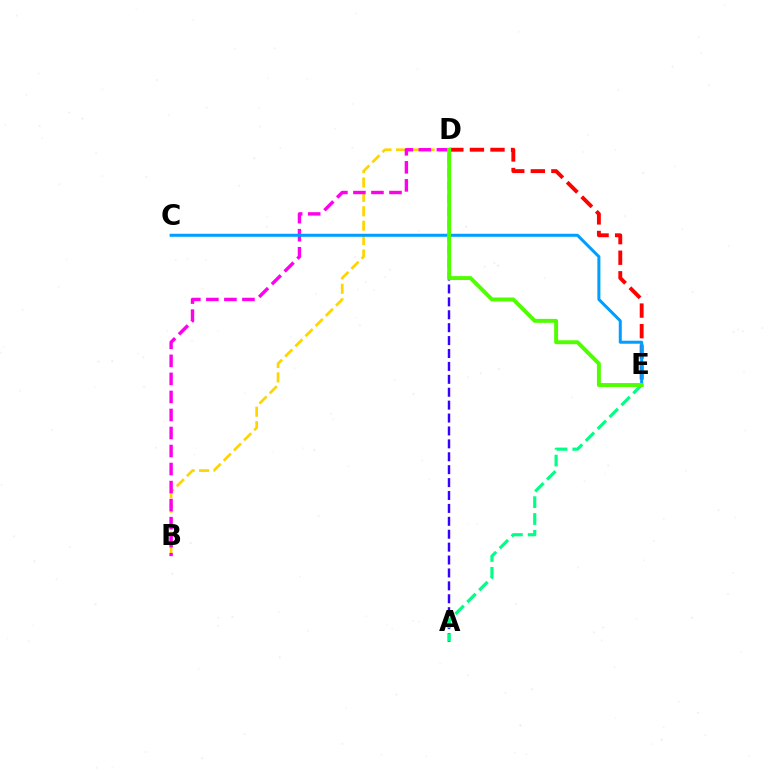{('B', 'D'): [{'color': '#ffd500', 'line_style': 'dashed', 'thickness': 1.96}, {'color': '#ff00ed', 'line_style': 'dashed', 'thickness': 2.45}], ('A', 'D'): [{'color': '#3700ff', 'line_style': 'dashed', 'thickness': 1.75}], ('A', 'E'): [{'color': '#00ff86', 'line_style': 'dashed', 'thickness': 2.28}], ('D', 'E'): [{'color': '#ff0000', 'line_style': 'dashed', 'thickness': 2.79}, {'color': '#4fff00', 'line_style': 'solid', 'thickness': 2.82}], ('C', 'E'): [{'color': '#009eff', 'line_style': 'solid', 'thickness': 2.17}]}